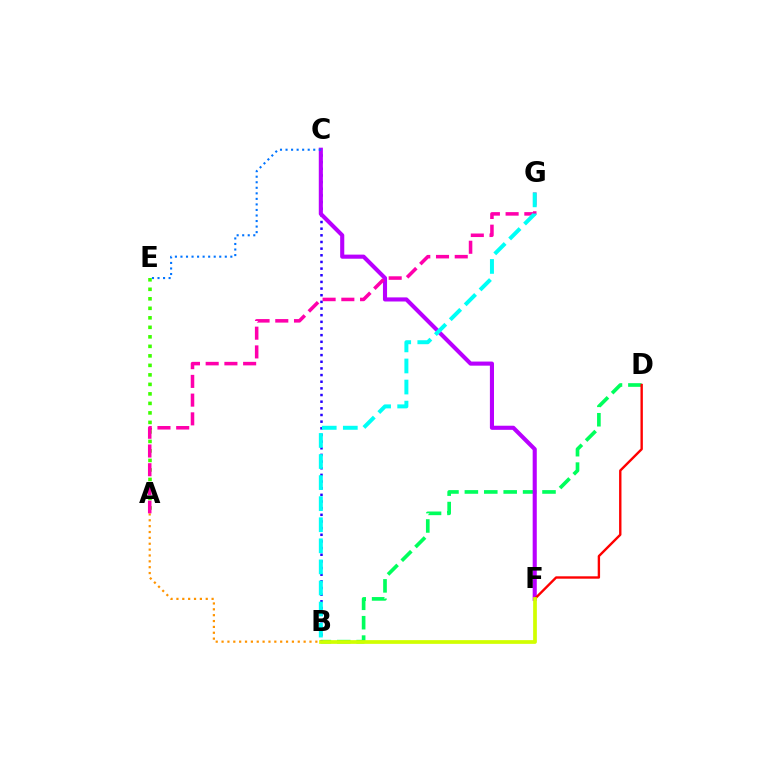{('B', 'D'): [{'color': '#00ff5c', 'line_style': 'dashed', 'thickness': 2.64}], ('B', 'C'): [{'color': '#2500ff', 'line_style': 'dotted', 'thickness': 1.81}], ('C', 'F'): [{'color': '#b900ff', 'line_style': 'solid', 'thickness': 2.95}], ('A', 'B'): [{'color': '#ff9400', 'line_style': 'dotted', 'thickness': 1.59}], ('C', 'E'): [{'color': '#0074ff', 'line_style': 'dotted', 'thickness': 1.51}], ('A', 'E'): [{'color': '#3dff00', 'line_style': 'dotted', 'thickness': 2.58}], ('A', 'G'): [{'color': '#ff00ac', 'line_style': 'dashed', 'thickness': 2.54}], ('D', 'F'): [{'color': '#ff0000', 'line_style': 'solid', 'thickness': 1.72}], ('B', 'F'): [{'color': '#d1ff00', 'line_style': 'solid', 'thickness': 2.68}], ('B', 'G'): [{'color': '#00fff6', 'line_style': 'dashed', 'thickness': 2.86}]}